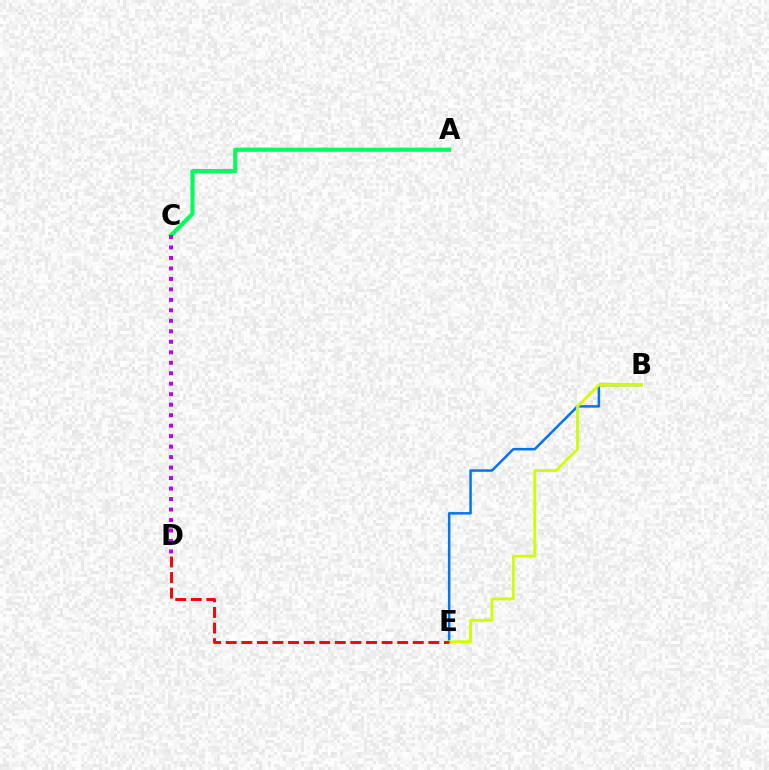{('A', 'C'): [{'color': '#00ff5c', 'line_style': 'solid', 'thickness': 2.99}], ('B', 'E'): [{'color': '#0074ff', 'line_style': 'solid', 'thickness': 1.81}, {'color': '#d1ff00', 'line_style': 'solid', 'thickness': 2.03}], ('C', 'D'): [{'color': '#b900ff', 'line_style': 'dotted', 'thickness': 2.85}], ('D', 'E'): [{'color': '#ff0000', 'line_style': 'dashed', 'thickness': 2.12}]}